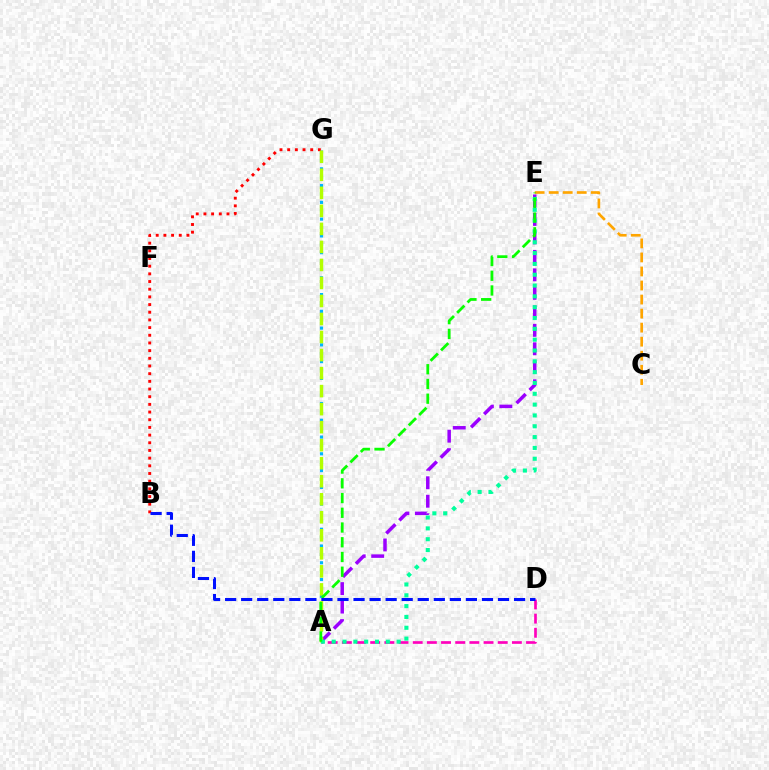{('A', 'G'): [{'color': '#00b5ff', 'line_style': 'dotted', 'thickness': 2.28}, {'color': '#b3ff00', 'line_style': 'dashed', 'thickness': 2.45}], ('C', 'E'): [{'color': '#ffa500', 'line_style': 'dashed', 'thickness': 1.91}], ('B', 'G'): [{'color': '#ff0000', 'line_style': 'dotted', 'thickness': 2.09}], ('A', 'E'): [{'color': '#9b00ff', 'line_style': 'dashed', 'thickness': 2.51}, {'color': '#00ff9d', 'line_style': 'dotted', 'thickness': 2.94}, {'color': '#08ff00', 'line_style': 'dashed', 'thickness': 2.0}], ('A', 'D'): [{'color': '#ff00bd', 'line_style': 'dashed', 'thickness': 1.92}], ('B', 'D'): [{'color': '#0010ff', 'line_style': 'dashed', 'thickness': 2.18}]}